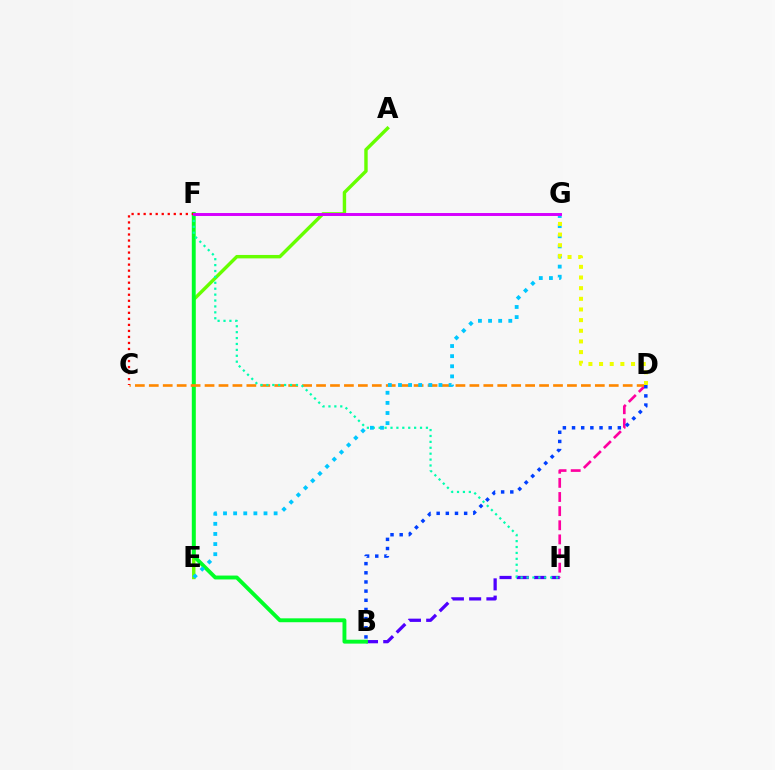{('B', 'H'): [{'color': '#4f00ff', 'line_style': 'dashed', 'thickness': 2.34}], ('A', 'E'): [{'color': '#66ff00', 'line_style': 'solid', 'thickness': 2.46}], ('B', 'F'): [{'color': '#00ff27', 'line_style': 'solid', 'thickness': 2.8}], ('D', 'H'): [{'color': '#ff00a0', 'line_style': 'dashed', 'thickness': 1.92}], ('C', 'D'): [{'color': '#ff8800', 'line_style': 'dashed', 'thickness': 1.89}], ('B', 'D'): [{'color': '#003fff', 'line_style': 'dotted', 'thickness': 2.49}], ('F', 'H'): [{'color': '#00ffaf', 'line_style': 'dotted', 'thickness': 1.6}], ('C', 'F'): [{'color': '#ff0000', 'line_style': 'dotted', 'thickness': 1.64}], ('E', 'G'): [{'color': '#00c7ff', 'line_style': 'dotted', 'thickness': 2.75}], ('D', 'G'): [{'color': '#eeff00', 'line_style': 'dotted', 'thickness': 2.9}], ('F', 'G'): [{'color': '#d600ff', 'line_style': 'solid', 'thickness': 2.12}]}